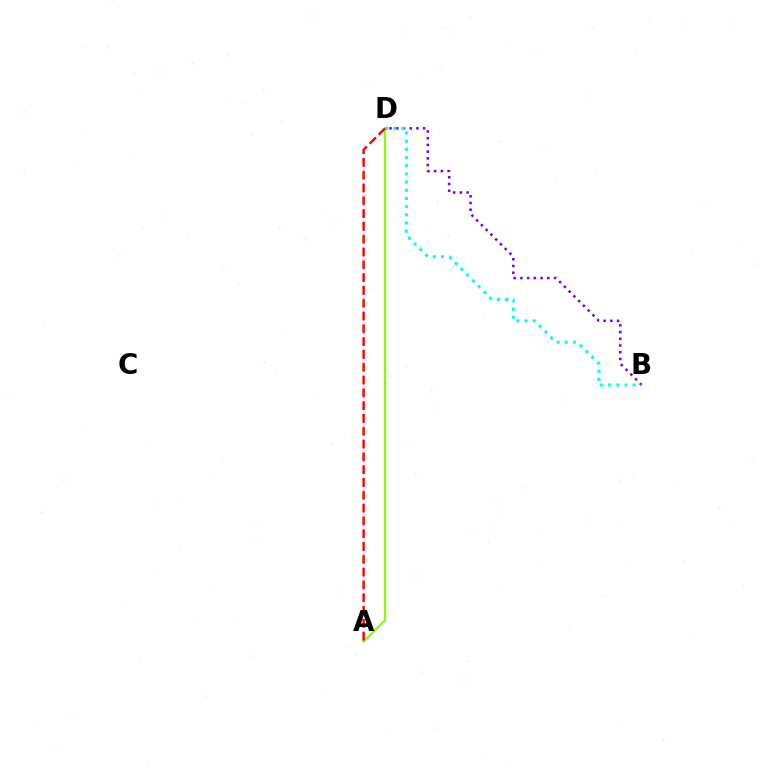{('B', 'D'): [{'color': '#7200ff', 'line_style': 'dotted', 'thickness': 1.83}, {'color': '#00fff6', 'line_style': 'dotted', 'thickness': 2.22}], ('A', 'D'): [{'color': '#84ff00', 'line_style': 'solid', 'thickness': 1.62}, {'color': '#ff0000', 'line_style': 'dashed', 'thickness': 1.74}]}